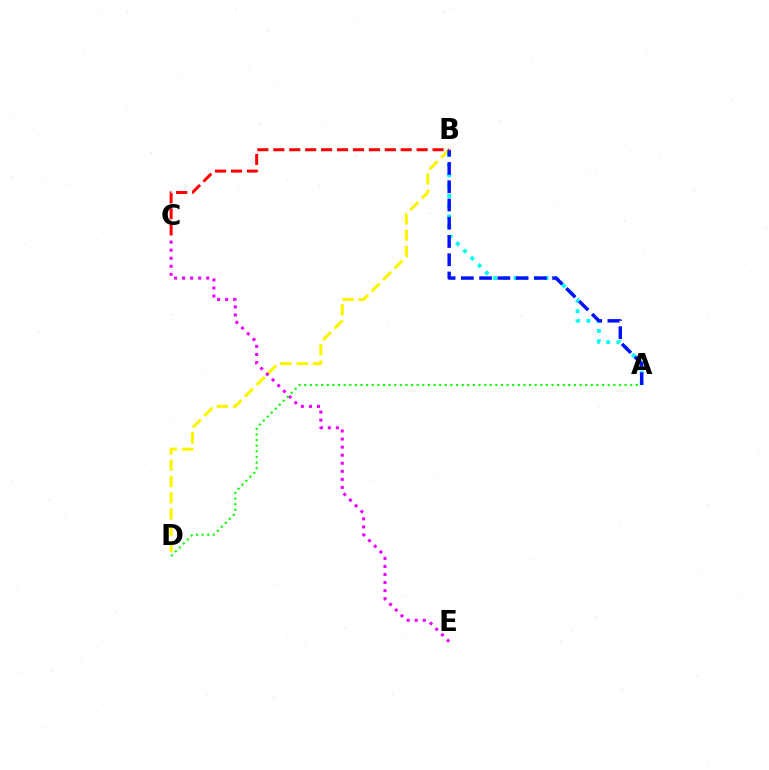{('B', 'D'): [{'color': '#fcf500', 'line_style': 'dashed', 'thickness': 2.21}], ('A', 'B'): [{'color': '#00fff6', 'line_style': 'dotted', 'thickness': 2.8}, {'color': '#0010ff', 'line_style': 'dashed', 'thickness': 2.48}], ('B', 'C'): [{'color': '#ff0000', 'line_style': 'dashed', 'thickness': 2.16}], ('C', 'E'): [{'color': '#ee00ff', 'line_style': 'dotted', 'thickness': 2.19}], ('A', 'D'): [{'color': '#08ff00', 'line_style': 'dotted', 'thickness': 1.53}]}